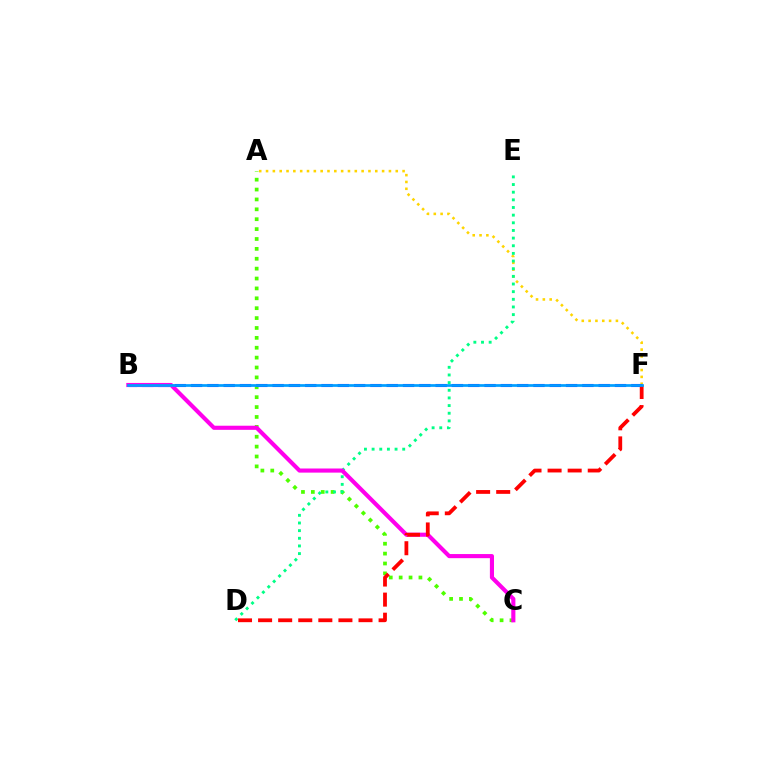{('A', 'C'): [{'color': '#4fff00', 'line_style': 'dotted', 'thickness': 2.69}], ('A', 'F'): [{'color': '#ffd500', 'line_style': 'dotted', 'thickness': 1.85}], ('B', 'F'): [{'color': '#3700ff', 'line_style': 'dashed', 'thickness': 2.21}, {'color': '#009eff', 'line_style': 'solid', 'thickness': 1.95}], ('D', 'E'): [{'color': '#00ff86', 'line_style': 'dotted', 'thickness': 2.08}], ('B', 'C'): [{'color': '#ff00ed', 'line_style': 'solid', 'thickness': 2.96}], ('D', 'F'): [{'color': '#ff0000', 'line_style': 'dashed', 'thickness': 2.73}]}